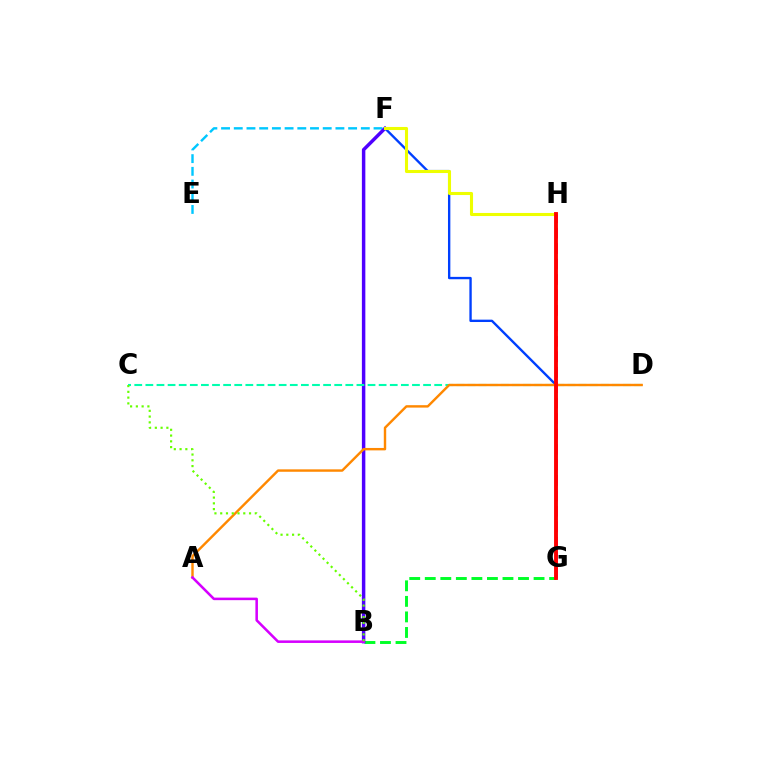{('E', 'F'): [{'color': '#00c7ff', 'line_style': 'dashed', 'thickness': 1.73}], ('B', 'G'): [{'color': '#00ff27', 'line_style': 'dashed', 'thickness': 2.11}], ('B', 'F'): [{'color': '#4f00ff', 'line_style': 'solid', 'thickness': 2.49}], ('F', 'G'): [{'color': '#003fff', 'line_style': 'solid', 'thickness': 1.7}], ('C', 'D'): [{'color': '#00ffaf', 'line_style': 'dashed', 'thickness': 1.51}], ('A', 'D'): [{'color': '#ff8800', 'line_style': 'solid', 'thickness': 1.74}], ('F', 'H'): [{'color': '#eeff00', 'line_style': 'solid', 'thickness': 2.22}], ('A', 'B'): [{'color': '#d600ff', 'line_style': 'solid', 'thickness': 1.83}], ('B', 'C'): [{'color': '#66ff00', 'line_style': 'dotted', 'thickness': 1.57}], ('G', 'H'): [{'color': '#ff00a0', 'line_style': 'dashed', 'thickness': 2.1}, {'color': '#ff0000', 'line_style': 'solid', 'thickness': 2.78}]}